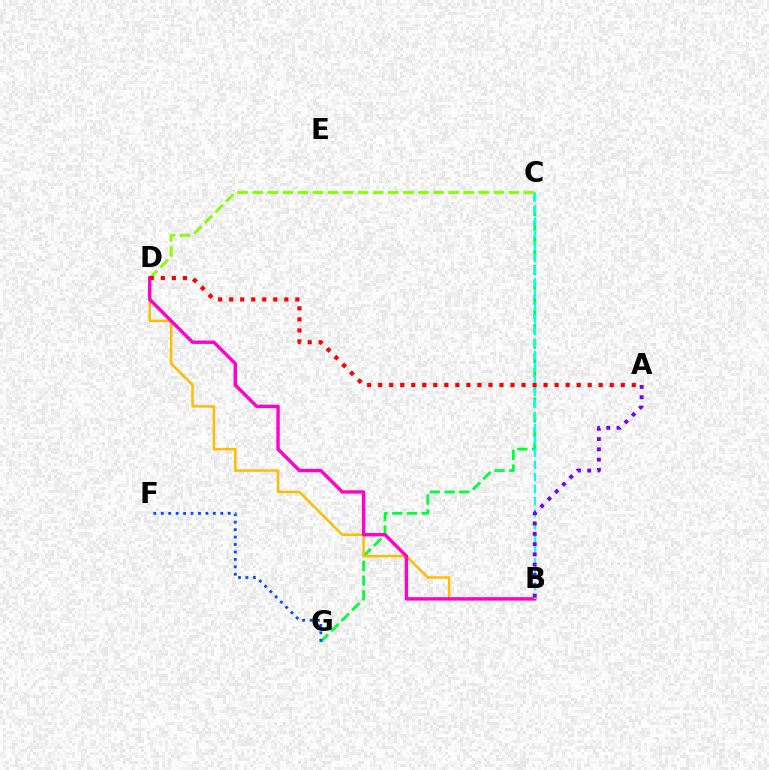{('C', 'G'): [{'color': '#00ff39', 'line_style': 'dashed', 'thickness': 2.0}], ('C', 'D'): [{'color': '#84ff00', 'line_style': 'dashed', 'thickness': 2.05}], ('B', 'D'): [{'color': '#ffbd00', 'line_style': 'solid', 'thickness': 1.79}, {'color': '#ff00cf', 'line_style': 'solid', 'thickness': 2.44}], ('B', 'C'): [{'color': '#00fff6', 'line_style': 'dashed', 'thickness': 1.65}], ('A', 'B'): [{'color': '#7200ff', 'line_style': 'dotted', 'thickness': 2.8}], ('F', 'G'): [{'color': '#004bff', 'line_style': 'dotted', 'thickness': 2.02}], ('A', 'D'): [{'color': '#ff0000', 'line_style': 'dotted', 'thickness': 3.0}]}